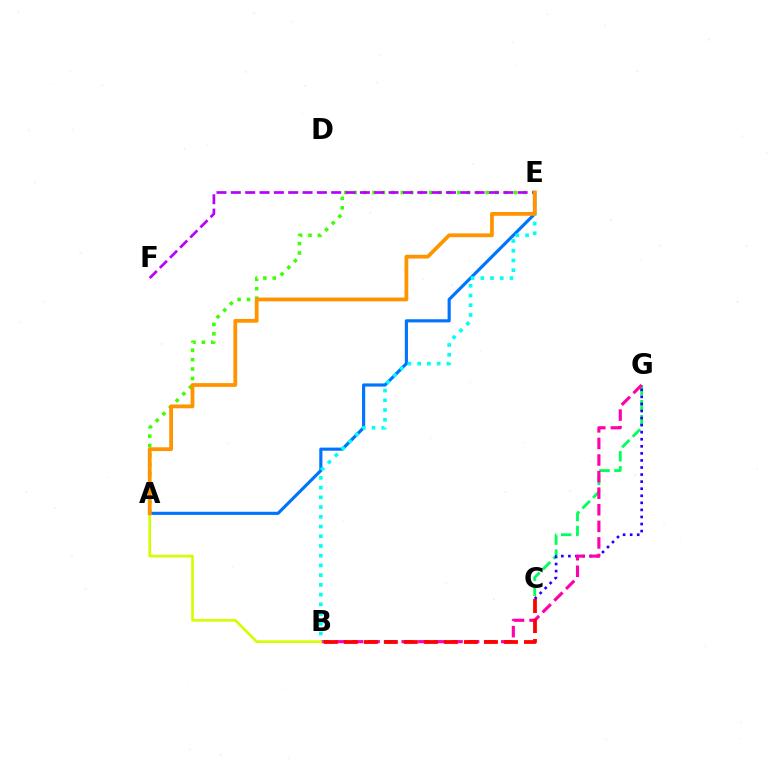{('A', 'E'): [{'color': '#3dff00', 'line_style': 'dotted', 'thickness': 2.56}, {'color': '#0074ff', 'line_style': 'solid', 'thickness': 2.26}, {'color': '#ff9400', 'line_style': 'solid', 'thickness': 2.72}], ('C', 'G'): [{'color': '#00ff5c', 'line_style': 'dashed', 'thickness': 2.04}, {'color': '#2500ff', 'line_style': 'dotted', 'thickness': 1.92}], ('E', 'F'): [{'color': '#b900ff', 'line_style': 'dashed', 'thickness': 1.95}], ('B', 'G'): [{'color': '#ff00ac', 'line_style': 'dashed', 'thickness': 2.25}], ('B', 'C'): [{'color': '#ff0000', 'line_style': 'dashed', 'thickness': 2.72}], ('B', 'E'): [{'color': '#00fff6', 'line_style': 'dotted', 'thickness': 2.64}], ('A', 'B'): [{'color': '#d1ff00', 'line_style': 'solid', 'thickness': 1.93}]}